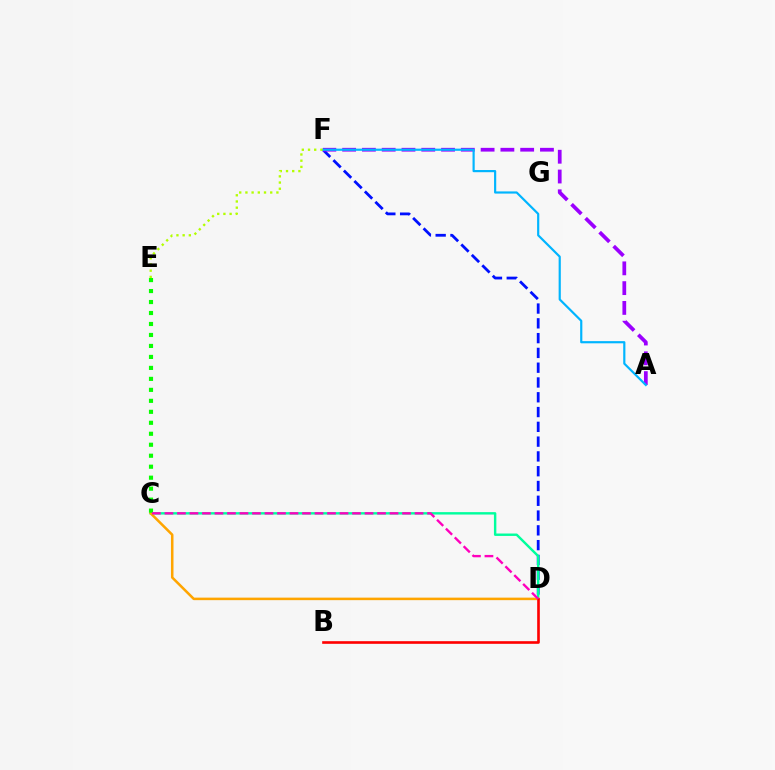{('D', 'F'): [{'color': '#0010ff', 'line_style': 'dashed', 'thickness': 2.01}], ('C', 'D'): [{'color': '#00ff9d', 'line_style': 'solid', 'thickness': 1.74}, {'color': '#ffa500', 'line_style': 'solid', 'thickness': 1.82}, {'color': '#ff00bd', 'line_style': 'dashed', 'thickness': 1.7}], ('C', 'E'): [{'color': '#08ff00', 'line_style': 'dotted', 'thickness': 2.98}], ('A', 'F'): [{'color': '#9b00ff', 'line_style': 'dashed', 'thickness': 2.69}, {'color': '#00b5ff', 'line_style': 'solid', 'thickness': 1.57}], ('B', 'D'): [{'color': '#ff0000', 'line_style': 'solid', 'thickness': 1.89}], ('E', 'F'): [{'color': '#b3ff00', 'line_style': 'dotted', 'thickness': 1.68}]}